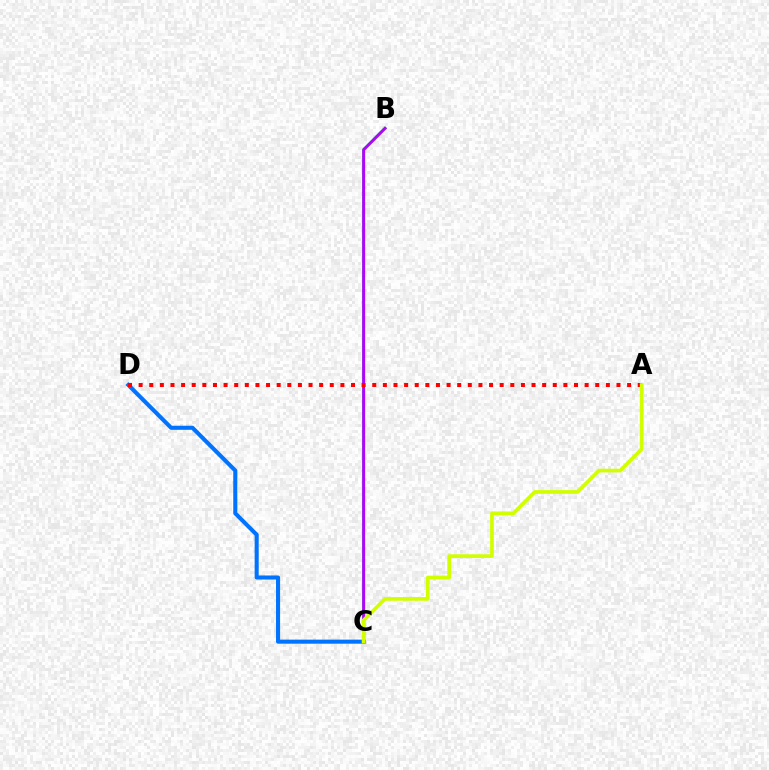{('B', 'C'): [{'color': '#00ff5c', 'line_style': 'solid', 'thickness': 2.11}, {'color': '#b900ff', 'line_style': 'solid', 'thickness': 2.09}], ('C', 'D'): [{'color': '#0074ff', 'line_style': 'solid', 'thickness': 2.93}], ('A', 'D'): [{'color': '#ff0000', 'line_style': 'dotted', 'thickness': 2.89}], ('A', 'C'): [{'color': '#d1ff00', 'line_style': 'solid', 'thickness': 2.66}]}